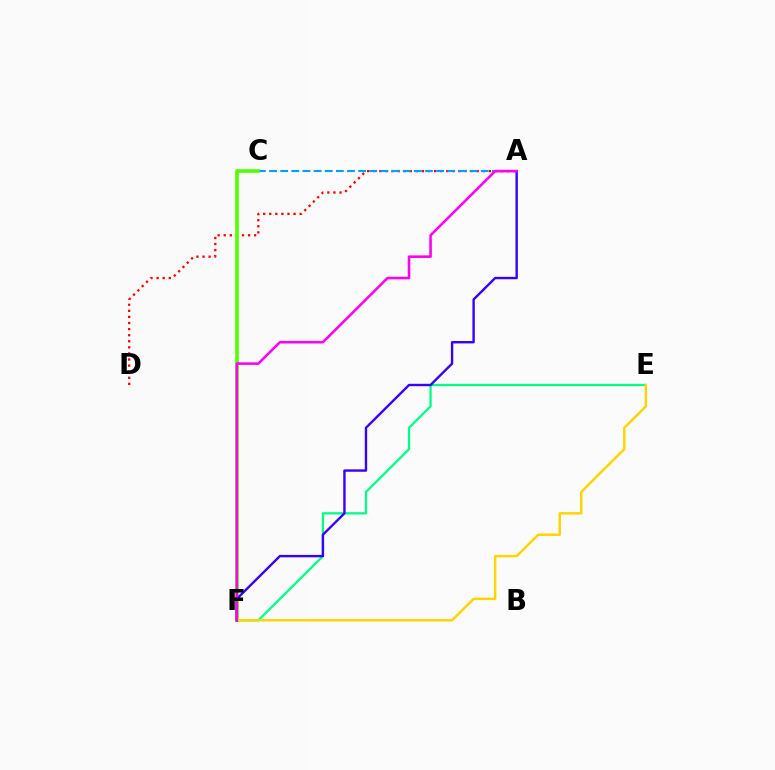{('A', 'D'): [{'color': '#ff0000', 'line_style': 'dotted', 'thickness': 1.65}], ('A', 'C'): [{'color': '#009eff', 'line_style': 'dashed', 'thickness': 1.51}], ('C', 'F'): [{'color': '#4fff00', 'line_style': 'solid', 'thickness': 2.57}], ('E', 'F'): [{'color': '#00ff86', 'line_style': 'solid', 'thickness': 1.64}, {'color': '#ffd500', 'line_style': 'solid', 'thickness': 1.78}], ('A', 'F'): [{'color': '#3700ff', 'line_style': 'solid', 'thickness': 1.72}, {'color': '#ff00ed', 'line_style': 'solid', 'thickness': 1.86}]}